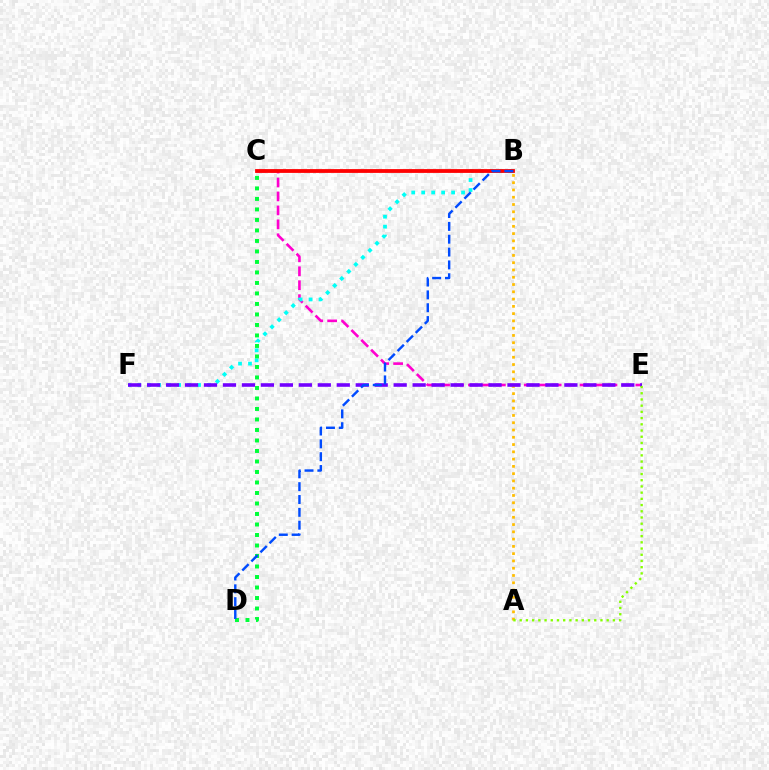{('C', 'E'): [{'color': '#ff00cf', 'line_style': 'dashed', 'thickness': 1.89}], ('B', 'F'): [{'color': '#00fff6', 'line_style': 'dotted', 'thickness': 2.71}], ('A', 'B'): [{'color': '#ffbd00', 'line_style': 'dotted', 'thickness': 1.98}], ('E', 'F'): [{'color': '#7200ff', 'line_style': 'dashed', 'thickness': 2.58}], ('C', 'D'): [{'color': '#00ff39', 'line_style': 'dotted', 'thickness': 2.85}], ('A', 'E'): [{'color': '#84ff00', 'line_style': 'dotted', 'thickness': 1.69}], ('B', 'C'): [{'color': '#ff0000', 'line_style': 'solid', 'thickness': 2.74}], ('B', 'D'): [{'color': '#004bff', 'line_style': 'dashed', 'thickness': 1.74}]}